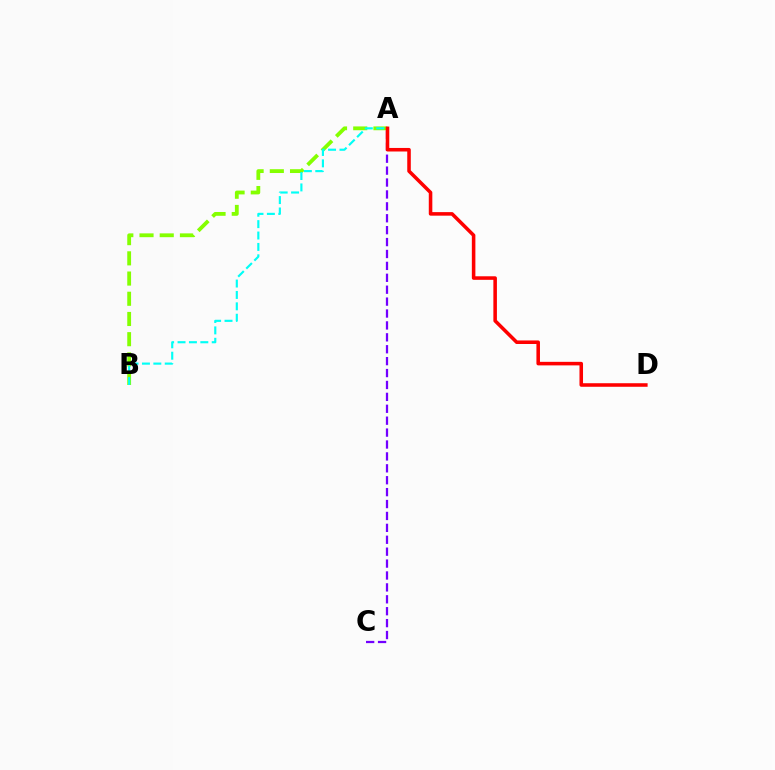{('A', 'C'): [{'color': '#7200ff', 'line_style': 'dashed', 'thickness': 1.62}], ('A', 'B'): [{'color': '#84ff00', 'line_style': 'dashed', 'thickness': 2.75}, {'color': '#00fff6', 'line_style': 'dashed', 'thickness': 1.55}], ('A', 'D'): [{'color': '#ff0000', 'line_style': 'solid', 'thickness': 2.55}]}